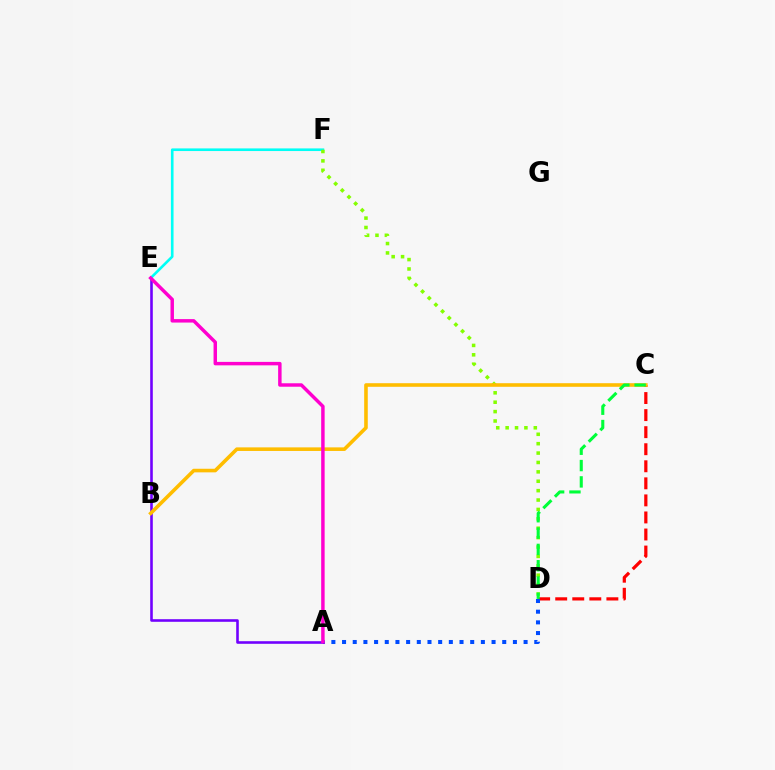{('C', 'D'): [{'color': '#ff0000', 'line_style': 'dashed', 'thickness': 2.32}, {'color': '#00ff39', 'line_style': 'dashed', 'thickness': 2.22}], ('A', 'D'): [{'color': '#004bff', 'line_style': 'dotted', 'thickness': 2.9}], ('A', 'E'): [{'color': '#7200ff', 'line_style': 'solid', 'thickness': 1.87}, {'color': '#ff00cf', 'line_style': 'solid', 'thickness': 2.49}], ('E', 'F'): [{'color': '#00fff6', 'line_style': 'solid', 'thickness': 1.9}], ('D', 'F'): [{'color': '#84ff00', 'line_style': 'dotted', 'thickness': 2.55}], ('B', 'C'): [{'color': '#ffbd00', 'line_style': 'solid', 'thickness': 2.59}]}